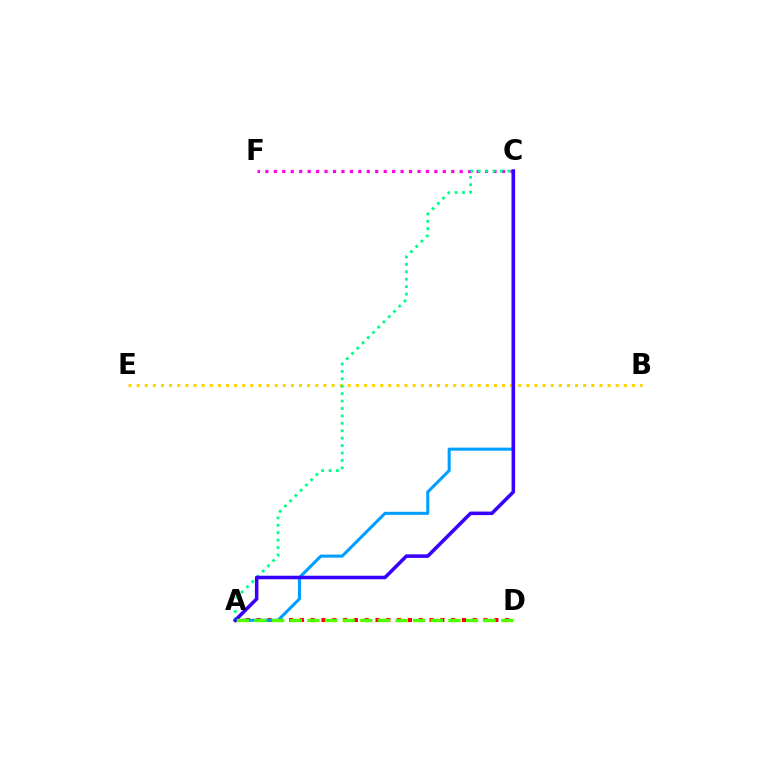{('A', 'D'): [{'color': '#ff0000', 'line_style': 'dotted', 'thickness': 2.94}, {'color': '#4fff00', 'line_style': 'dashed', 'thickness': 2.4}], ('A', 'C'): [{'color': '#009eff', 'line_style': 'solid', 'thickness': 2.19}, {'color': '#00ff86', 'line_style': 'dotted', 'thickness': 2.02}, {'color': '#3700ff', 'line_style': 'solid', 'thickness': 2.55}], ('C', 'F'): [{'color': '#ff00ed', 'line_style': 'dotted', 'thickness': 2.3}], ('B', 'E'): [{'color': '#ffd500', 'line_style': 'dotted', 'thickness': 2.21}]}